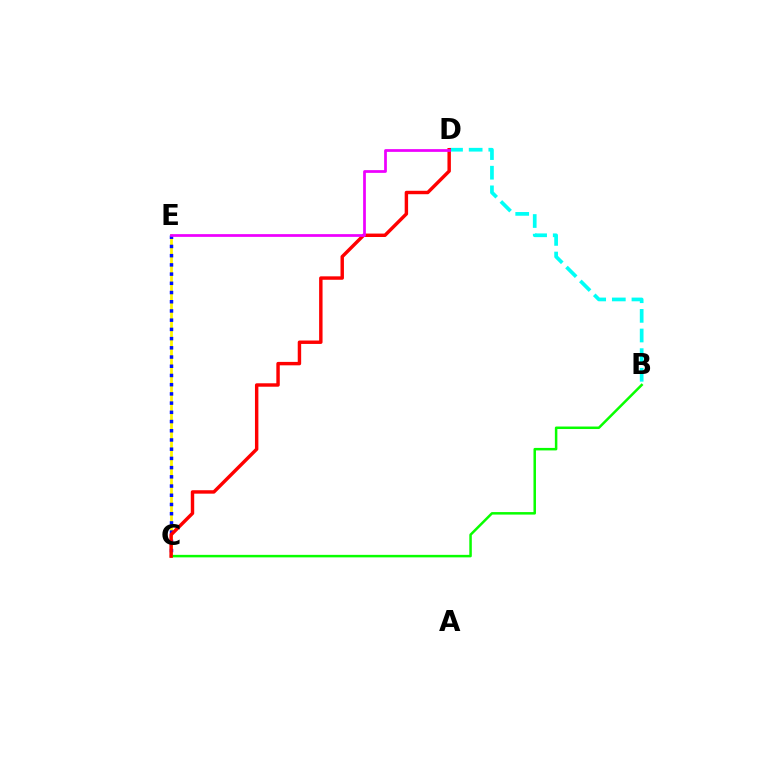{('C', 'E'): [{'color': '#fcf500', 'line_style': 'solid', 'thickness': 2.0}, {'color': '#0010ff', 'line_style': 'dotted', 'thickness': 2.5}], ('B', 'D'): [{'color': '#00fff6', 'line_style': 'dashed', 'thickness': 2.67}], ('B', 'C'): [{'color': '#08ff00', 'line_style': 'solid', 'thickness': 1.8}], ('C', 'D'): [{'color': '#ff0000', 'line_style': 'solid', 'thickness': 2.47}], ('D', 'E'): [{'color': '#ee00ff', 'line_style': 'solid', 'thickness': 1.97}]}